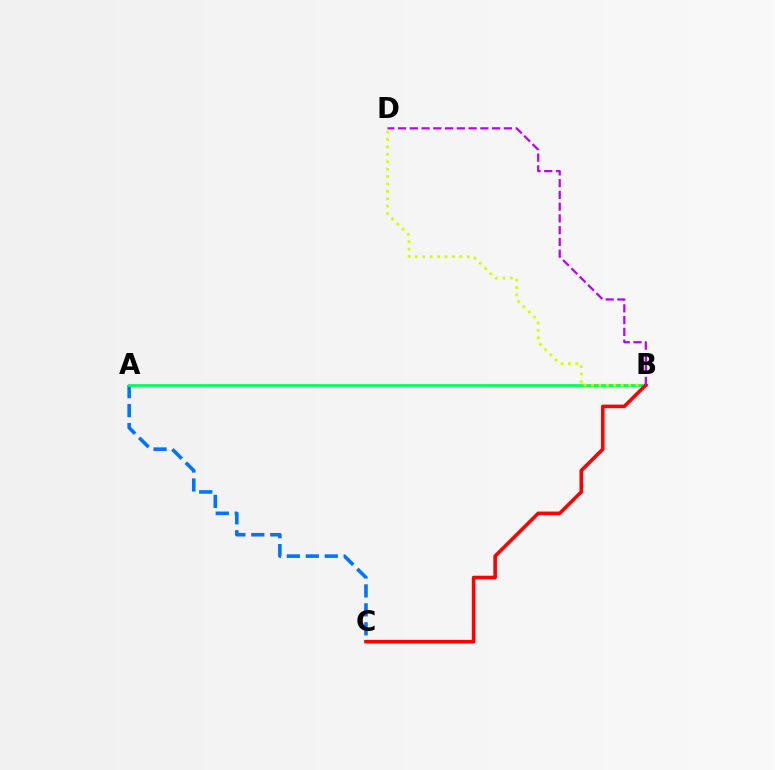{('A', 'C'): [{'color': '#0074ff', 'line_style': 'dashed', 'thickness': 2.58}], ('A', 'B'): [{'color': '#00ff5c', 'line_style': 'solid', 'thickness': 2.0}], ('B', 'D'): [{'color': '#d1ff00', 'line_style': 'dotted', 'thickness': 2.01}, {'color': '#b900ff', 'line_style': 'dashed', 'thickness': 1.6}], ('B', 'C'): [{'color': '#ff0000', 'line_style': 'solid', 'thickness': 2.58}]}